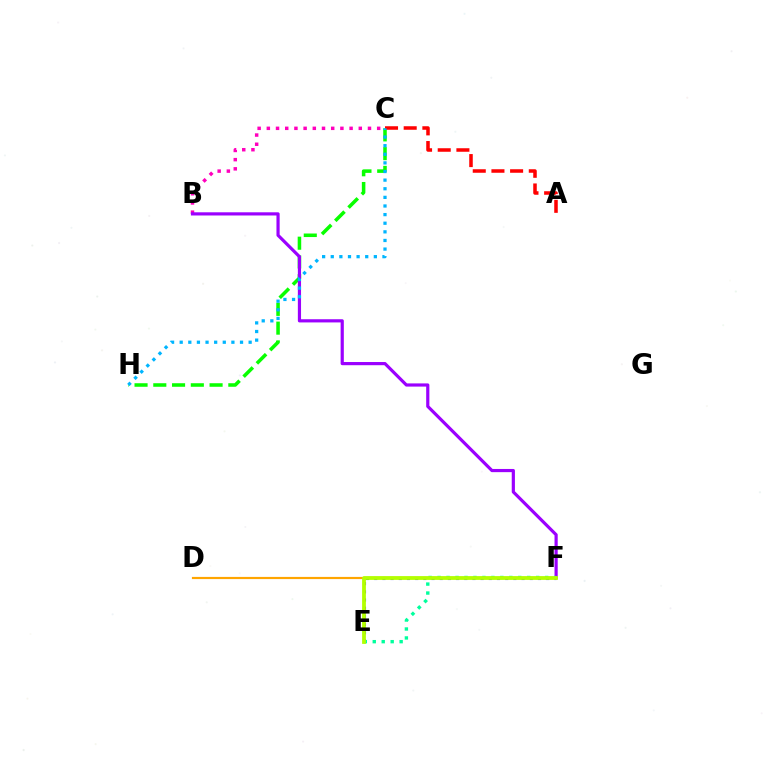{('D', 'F'): [{'color': '#ffa500', 'line_style': 'solid', 'thickness': 1.57}], ('E', 'F'): [{'color': '#0010ff', 'line_style': 'dotted', 'thickness': 2.22}, {'color': '#00ff9d', 'line_style': 'dotted', 'thickness': 2.43}, {'color': '#b3ff00', 'line_style': 'solid', 'thickness': 2.73}], ('C', 'H'): [{'color': '#08ff00', 'line_style': 'dashed', 'thickness': 2.55}, {'color': '#00b5ff', 'line_style': 'dotted', 'thickness': 2.34}], ('B', 'C'): [{'color': '#ff00bd', 'line_style': 'dotted', 'thickness': 2.5}], ('A', 'C'): [{'color': '#ff0000', 'line_style': 'dashed', 'thickness': 2.54}], ('B', 'F'): [{'color': '#9b00ff', 'line_style': 'solid', 'thickness': 2.29}]}